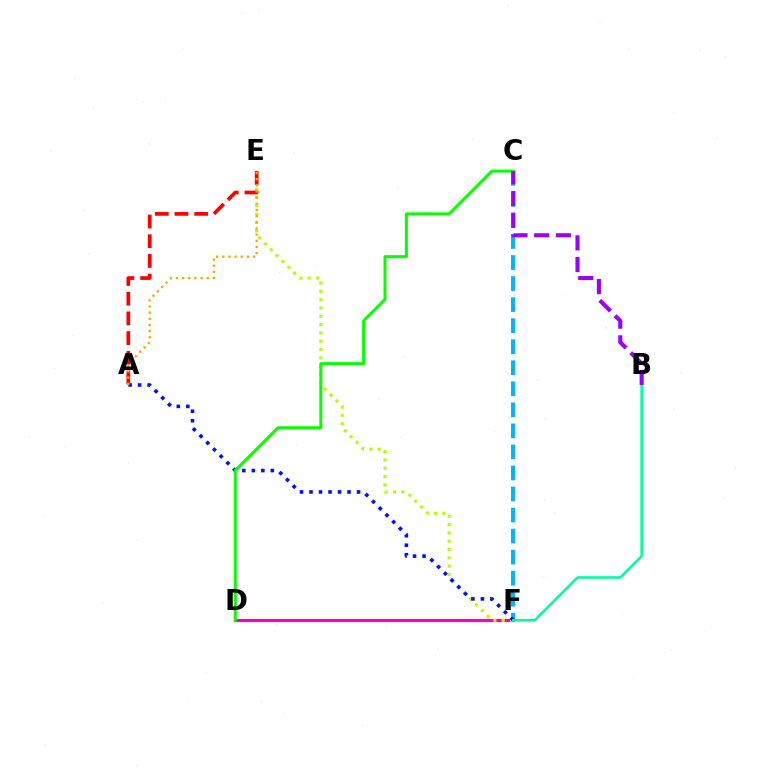{('D', 'F'): [{'color': '#ff00bd', 'line_style': 'solid', 'thickness': 2.28}], ('C', 'F'): [{'color': '#00b5ff', 'line_style': 'dashed', 'thickness': 2.86}], ('E', 'F'): [{'color': '#b3ff00', 'line_style': 'dotted', 'thickness': 2.26}], ('A', 'E'): [{'color': '#ff0000', 'line_style': 'dashed', 'thickness': 2.68}, {'color': '#ffa500', 'line_style': 'dotted', 'thickness': 1.67}], ('A', 'F'): [{'color': '#0010ff', 'line_style': 'dotted', 'thickness': 2.58}], ('C', 'D'): [{'color': '#08ff00', 'line_style': 'solid', 'thickness': 2.17}], ('B', 'F'): [{'color': '#00ff9d', 'line_style': 'solid', 'thickness': 1.86}], ('B', 'C'): [{'color': '#9b00ff', 'line_style': 'dashed', 'thickness': 2.95}]}